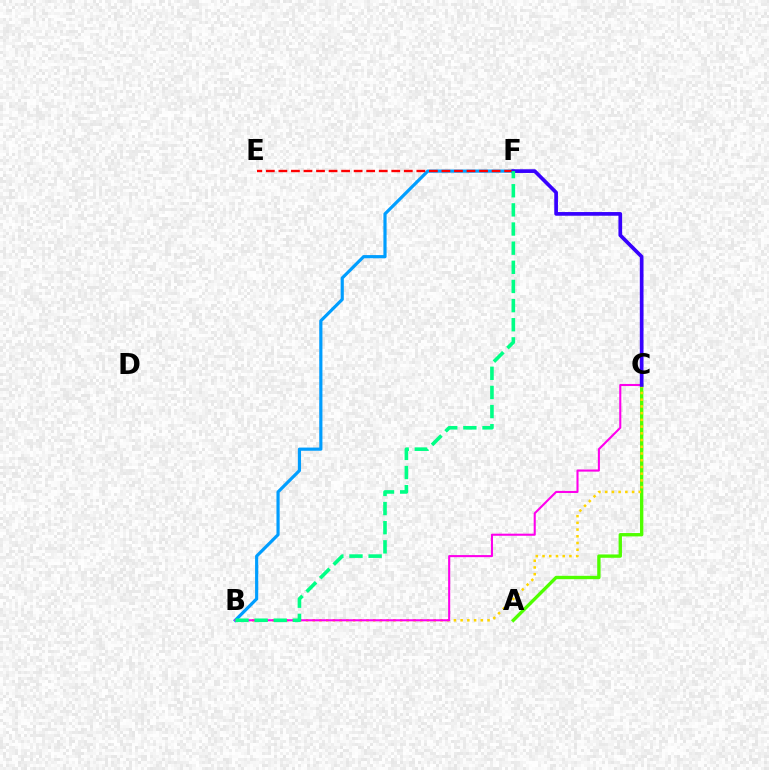{('A', 'C'): [{'color': '#4fff00', 'line_style': 'solid', 'thickness': 2.41}], ('B', 'F'): [{'color': '#009eff', 'line_style': 'solid', 'thickness': 2.29}, {'color': '#00ff86', 'line_style': 'dashed', 'thickness': 2.6}], ('B', 'C'): [{'color': '#ffd500', 'line_style': 'dotted', 'thickness': 1.83}, {'color': '#ff00ed', 'line_style': 'solid', 'thickness': 1.5}], ('E', 'F'): [{'color': '#ff0000', 'line_style': 'dashed', 'thickness': 1.7}], ('C', 'F'): [{'color': '#3700ff', 'line_style': 'solid', 'thickness': 2.66}]}